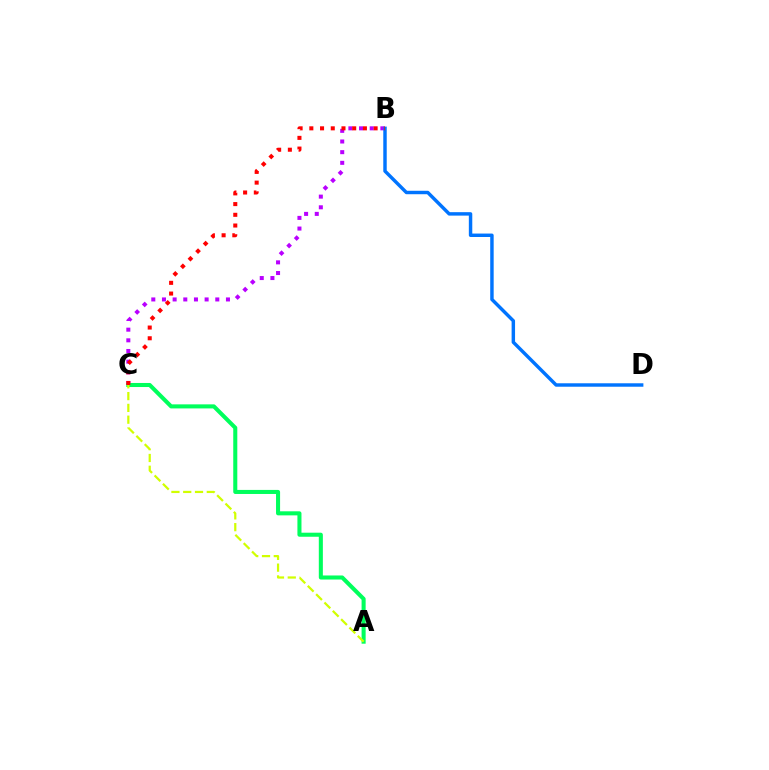{('B', 'C'): [{'color': '#b900ff', 'line_style': 'dotted', 'thickness': 2.9}, {'color': '#ff0000', 'line_style': 'dotted', 'thickness': 2.91}], ('A', 'C'): [{'color': '#00ff5c', 'line_style': 'solid', 'thickness': 2.92}, {'color': '#d1ff00', 'line_style': 'dashed', 'thickness': 1.6}], ('B', 'D'): [{'color': '#0074ff', 'line_style': 'solid', 'thickness': 2.48}]}